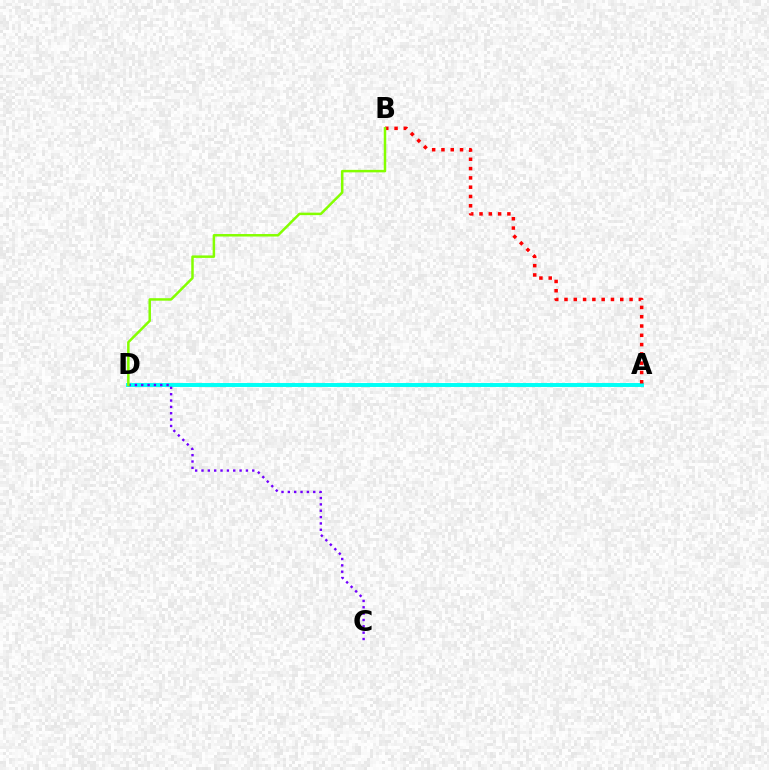{('A', 'D'): [{'color': '#00fff6', 'line_style': 'solid', 'thickness': 2.84}], ('A', 'B'): [{'color': '#ff0000', 'line_style': 'dotted', 'thickness': 2.53}], ('C', 'D'): [{'color': '#7200ff', 'line_style': 'dotted', 'thickness': 1.72}], ('B', 'D'): [{'color': '#84ff00', 'line_style': 'solid', 'thickness': 1.8}]}